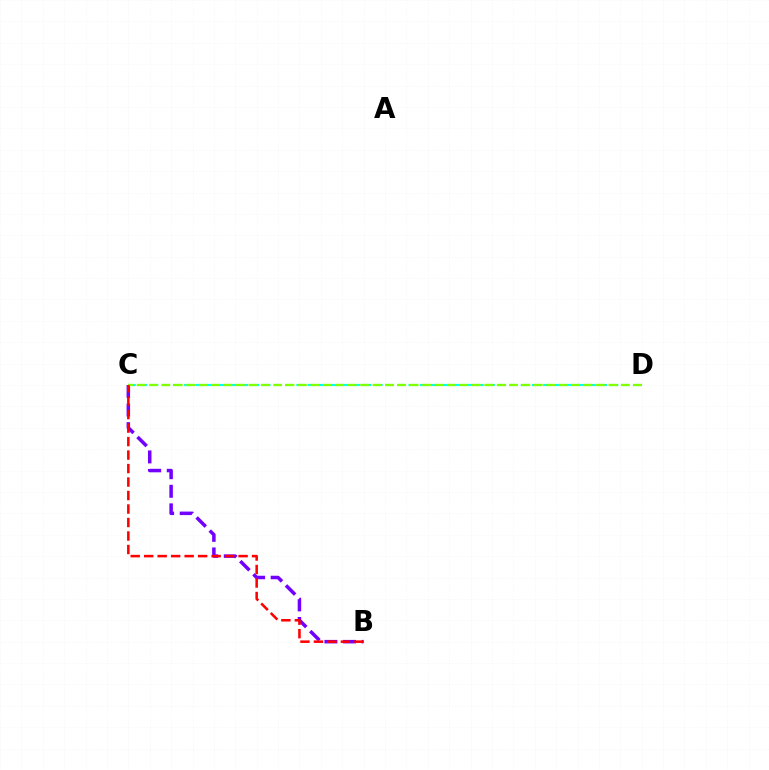{('B', 'C'): [{'color': '#7200ff', 'line_style': 'dashed', 'thickness': 2.52}, {'color': '#ff0000', 'line_style': 'dashed', 'thickness': 1.83}], ('C', 'D'): [{'color': '#00fff6', 'line_style': 'dashed', 'thickness': 1.52}, {'color': '#84ff00', 'line_style': 'dashed', 'thickness': 1.69}]}